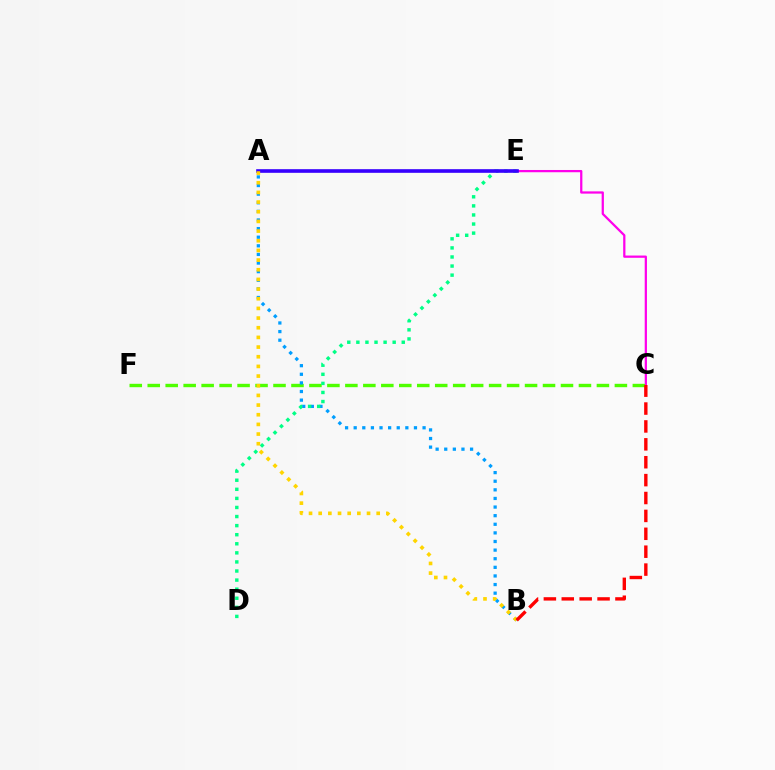{('C', 'E'): [{'color': '#ff00ed', 'line_style': 'solid', 'thickness': 1.62}], ('C', 'F'): [{'color': '#4fff00', 'line_style': 'dashed', 'thickness': 2.44}], ('A', 'B'): [{'color': '#009eff', 'line_style': 'dotted', 'thickness': 2.34}, {'color': '#ffd500', 'line_style': 'dotted', 'thickness': 2.63}], ('D', 'E'): [{'color': '#00ff86', 'line_style': 'dotted', 'thickness': 2.47}], ('A', 'E'): [{'color': '#3700ff', 'line_style': 'solid', 'thickness': 2.61}], ('B', 'C'): [{'color': '#ff0000', 'line_style': 'dashed', 'thickness': 2.43}]}